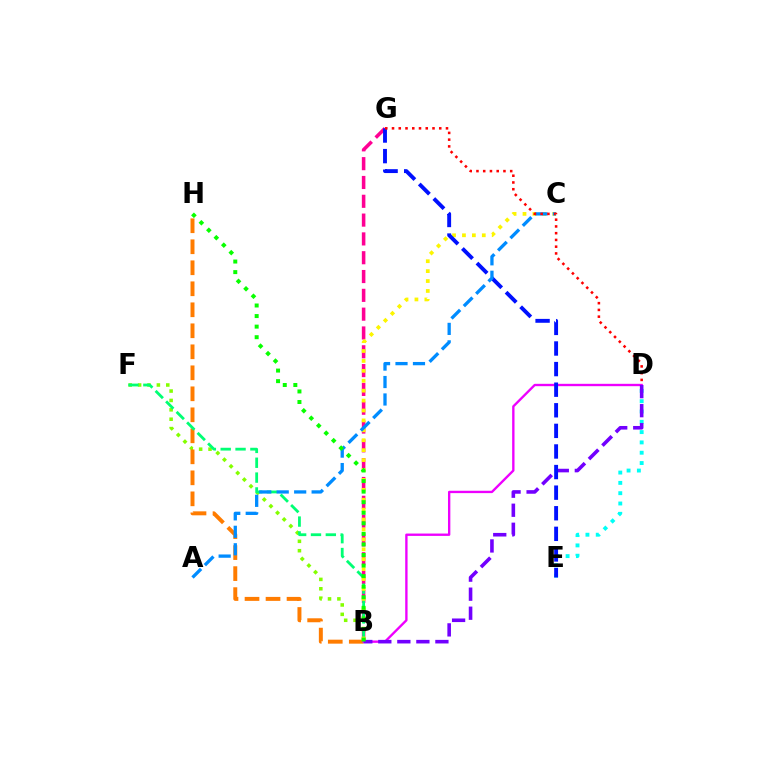{('D', 'E'): [{'color': '#00fff6', 'line_style': 'dotted', 'thickness': 2.8}], ('B', 'F'): [{'color': '#84ff00', 'line_style': 'dotted', 'thickness': 2.55}, {'color': '#00ff74', 'line_style': 'dashed', 'thickness': 2.02}], ('B', 'G'): [{'color': '#ff0094', 'line_style': 'dashed', 'thickness': 2.56}], ('B', 'H'): [{'color': '#ff7c00', 'line_style': 'dashed', 'thickness': 2.85}, {'color': '#08ff00', 'line_style': 'dotted', 'thickness': 2.87}], ('B', 'D'): [{'color': '#ee00ff', 'line_style': 'solid', 'thickness': 1.7}, {'color': '#7200ff', 'line_style': 'dashed', 'thickness': 2.59}], ('B', 'C'): [{'color': '#fcf500', 'line_style': 'dotted', 'thickness': 2.69}], ('E', 'G'): [{'color': '#0010ff', 'line_style': 'dashed', 'thickness': 2.8}], ('A', 'C'): [{'color': '#008cff', 'line_style': 'dashed', 'thickness': 2.37}], ('D', 'G'): [{'color': '#ff0000', 'line_style': 'dotted', 'thickness': 1.83}]}